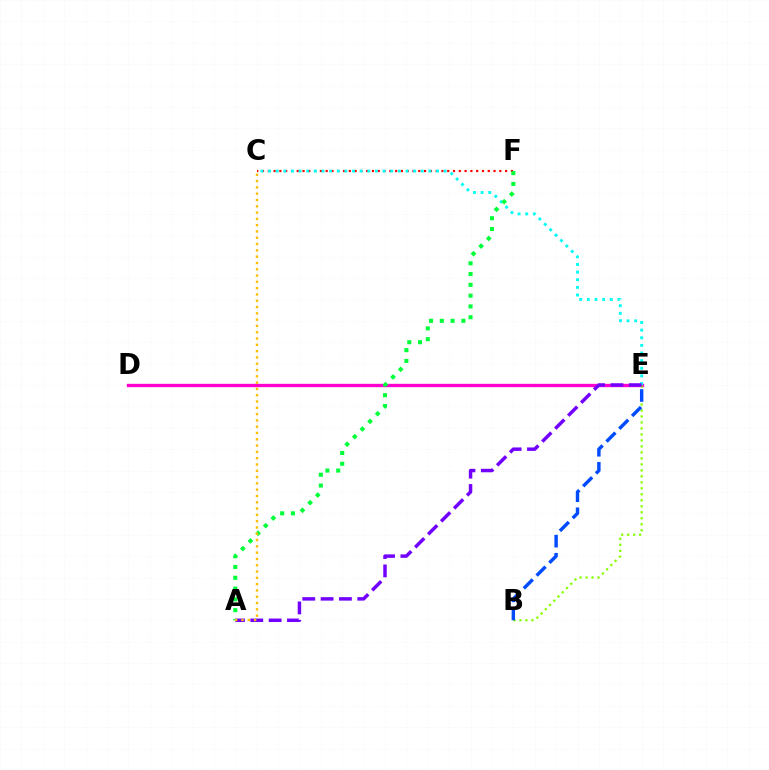{('D', 'E'): [{'color': '#ff00cf', 'line_style': 'solid', 'thickness': 2.41}], ('C', 'F'): [{'color': '#ff0000', 'line_style': 'dotted', 'thickness': 1.57}], ('C', 'E'): [{'color': '#00fff6', 'line_style': 'dotted', 'thickness': 2.07}], ('A', 'F'): [{'color': '#00ff39', 'line_style': 'dotted', 'thickness': 2.93}], ('B', 'E'): [{'color': '#84ff00', 'line_style': 'dotted', 'thickness': 1.63}, {'color': '#004bff', 'line_style': 'dashed', 'thickness': 2.46}], ('A', 'E'): [{'color': '#7200ff', 'line_style': 'dashed', 'thickness': 2.49}], ('A', 'C'): [{'color': '#ffbd00', 'line_style': 'dotted', 'thickness': 1.71}]}